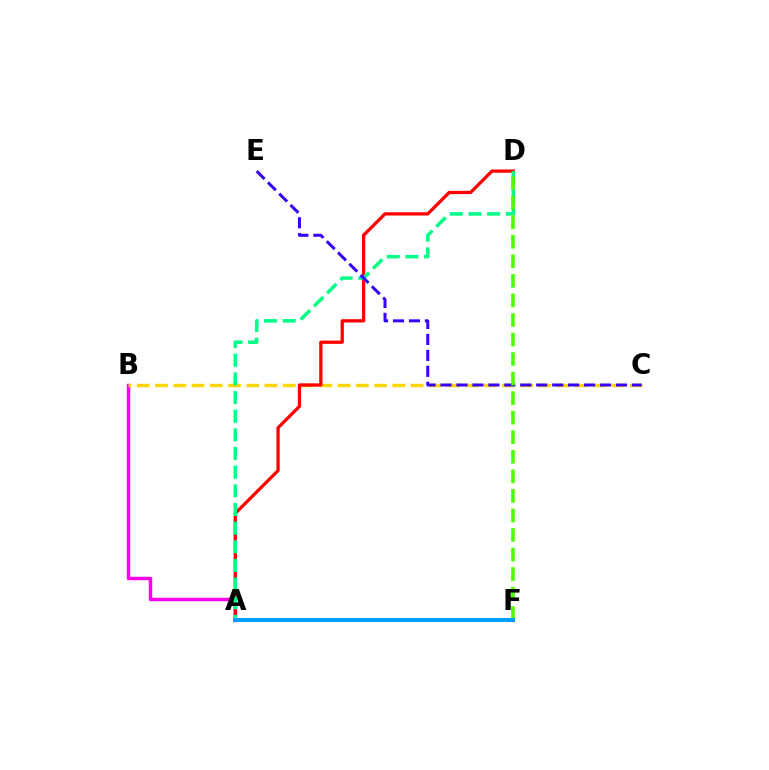{('A', 'B'): [{'color': '#ff00ed', 'line_style': 'solid', 'thickness': 2.47}], ('B', 'C'): [{'color': '#ffd500', 'line_style': 'dashed', 'thickness': 2.48}], ('A', 'D'): [{'color': '#ff0000', 'line_style': 'solid', 'thickness': 2.36}, {'color': '#00ff86', 'line_style': 'dashed', 'thickness': 2.54}], ('C', 'E'): [{'color': '#3700ff', 'line_style': 'dashed', 'thickness': 2.17}], ('D', 'F'): [{'color': '#4fff00', 'line_style': 'dashed', 'thickness': 2.66}], ('A', 'F'): [{'color': '#009eff', 'line_style': 'solid', 'thickness': 2.92}]}